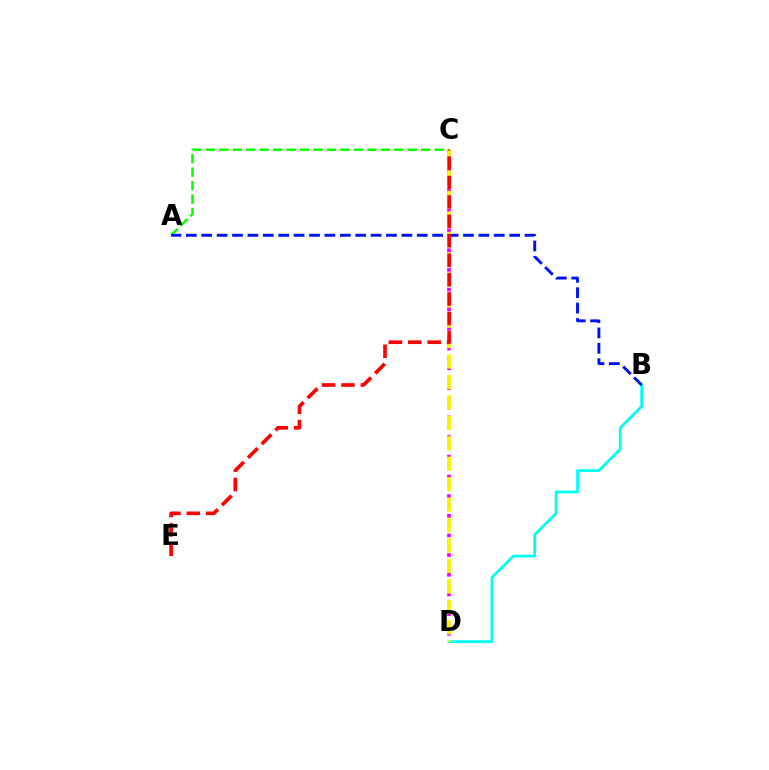{('A', 'C'): [{'color': '#08ff00', 'line_style': 'dashed', 'thickness': 1.83}], ('C', 'D'): [{'color': '#ee00ff', 'line_style': 'dotted', 'thickness': 2.67}, {'color': '#fcf500', 'line_style': 'dashed', 'thickness': 2.78}], ('B', 'D'): [{'color': '#00fff6', 'line_style': 'solid', 'thickness': 2.01}], ('A', 'B'): [{'color': '#0010ff', 'line_style': 'dashed', 'thickness': 2.09}], ('C', 'E'): [{'color': '#ff0000', 'line_style': 'dashed', 'thickness': 2.64}]}